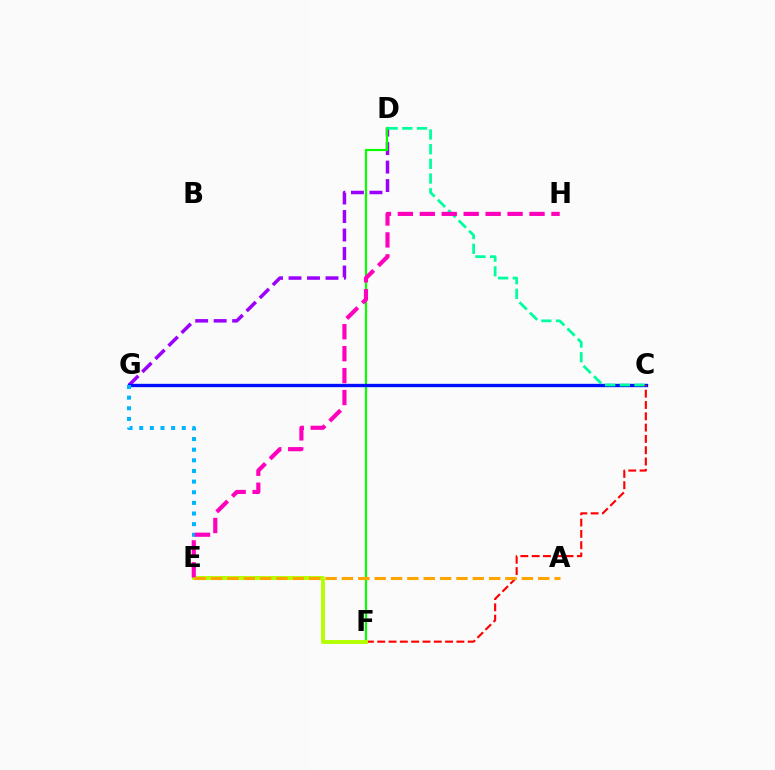{('D', 'G'): [{'color': '#9b00ff', 'line_style': 'dashed', 'thickness': 2.51}], ('D', 'F'): [{'color': '#08ff00', 'line_style': 'solid', 'thickness': 1.57}], ('C', 'G'): [{'color': '#0010ff', 'line_style': 'solid', 'thickness': 2.4}], ('E', 'G'): [{'color': '#00b5ff', 'line_style': 'dotted', 'thickness': 2.89}], ('C', 'F'): [{'color': '#ff0000', 'line_style': 'dashed', 'thickness': 1.54}], ('C', 'D'): [{'color': '#00ff9d', 'line_style': 'dashed', 'thickness': 2.0}], ('E', 'F'): [{'color': '#b3ff00', 'line_style': 'solid', 'thickness': 2.8}], ('E', 'H'): [{'color': '#ff00bd', 'line_style': 'dashed', 'thickness': 2.98}], ('A', 'E'): [{'color': '#ffa500', 'line_style': 'dashed', 'thickness': 2.22}]}